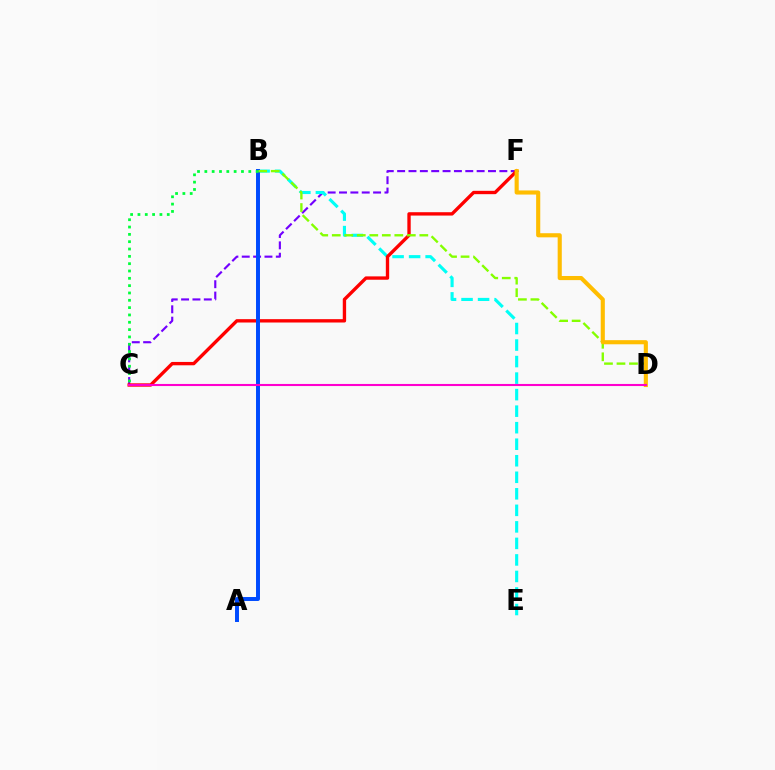{('C', 'F'): [{'color': '#7200ff', 'line_style': 'dashed', 'thickness': 1.54}, {'color': '#ff0000', 'line_style': 'solid', 'thickness': 2.42}], ('B', 'E'): [{'color': '#00fff6', 'line_style': 'dashed', 'thickness': 2.25}], ('A', 'B'): [{'color': '#004bff', 'line_style': 'solid', 'thickness': 2.85}], ('B', 'D'): [{'color': '#84ff00', 'line_style': 'dashed', 'thickness': 1.7}], ('D', 'F'): [{'color': '#ffbd00', 'line_style': 'solid', 'thickness': 2.96}], ('C', 'D'): [{'color': '#ff00cf', 'line_style': 'solid', 'thickness': 1.51}], ('B', 'C'): [{'color': '#00ff39', 'line_style': 'dotted', 'thickness': 1.99}]}